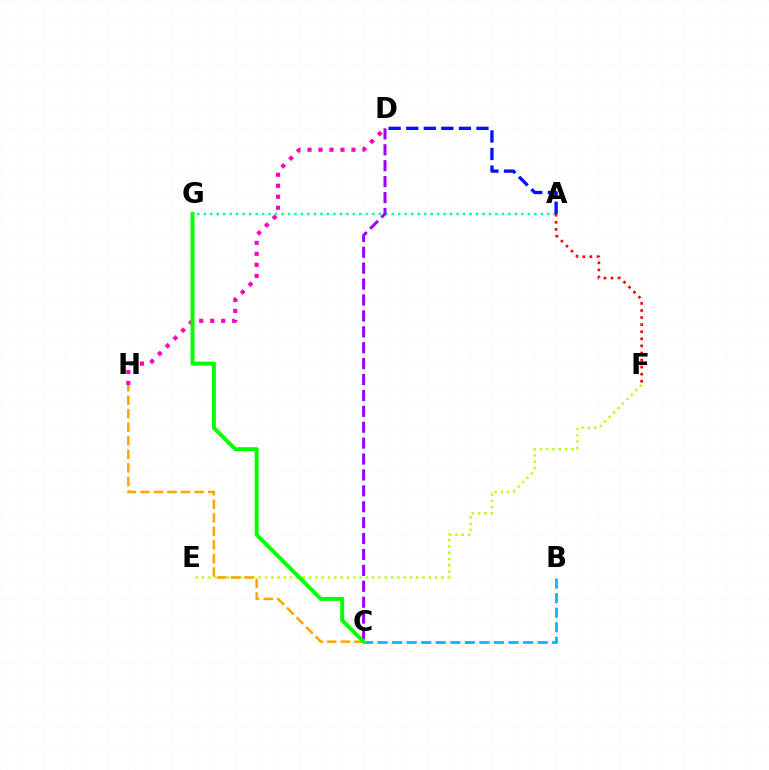{('E', 'F'): [{'color': '#b3ff00', 'line_style': 'dotted', 'thickness': 1.71}], ('B', 'C'): [{'color': '#00b5ff', 'line_style': 'dashed', 'thickness': 1.98}], ('D', 'H'): [{'color': '#ff00bd', 'line_style': 'dotted', 'thickness': 2.99}], ('A', 'G'): [{'color': '#00ff9d', 'line_style': 'dotted', 'thickness': 1.76}], ('C', 'D'): [{'color': '#9b00ff', 'line_style': 'dashed', 'thickness': 2.16}], ('C', 'H'): [{'color': '#ffa500', 'line_style': 'dashed', 'thickness': 1.84}], ('A', 'D'): [{'color': '#0010ff', 'line_style': 'dashed', 'thickness': 2.39}], ('C', 'G'): [{'color': '#08ff00', 'line_style': 'solid', 'thickness': 2.86}], ('A', 'F'): [{'color': '#ff0000', 'line_style': 'dotted', 'thickness': 1.92}]}